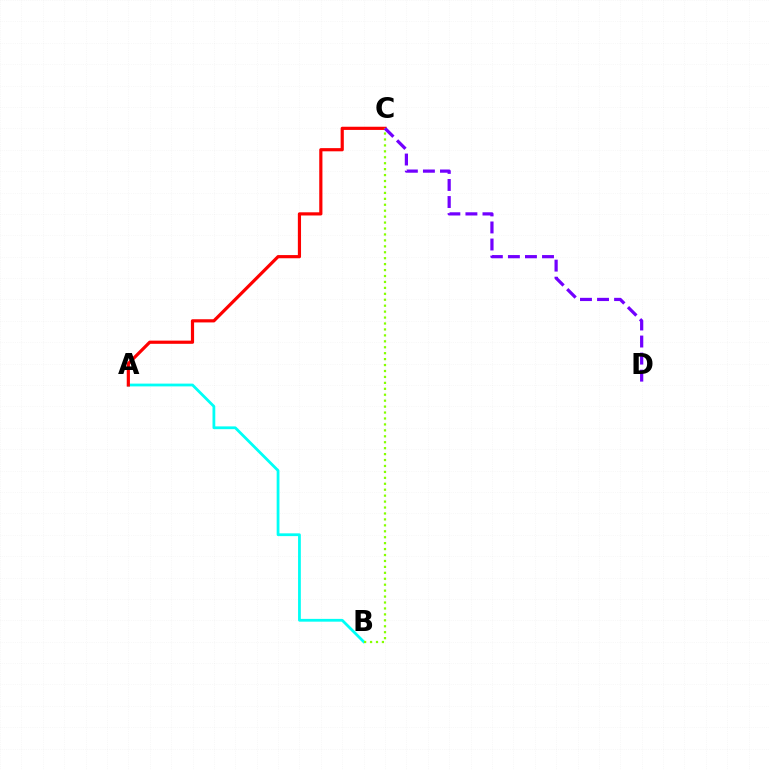{('A', 'B'): [{'color': '#00fff6', 'line_style': 'solid', 'thickness': 2.0}], ('A', 'C'): [{'color': '#ff0000', 'line_style': 'solid', 'thickness': 2.29}], ('B', 'C'): [{'color': '#84ff00', 'line_style': 'dotted', 'thickness': 1.61}], ('C', 'D'): [{'color': '#7200ff', 'line_style': 'dashed', 'thickness': 2.32}]}